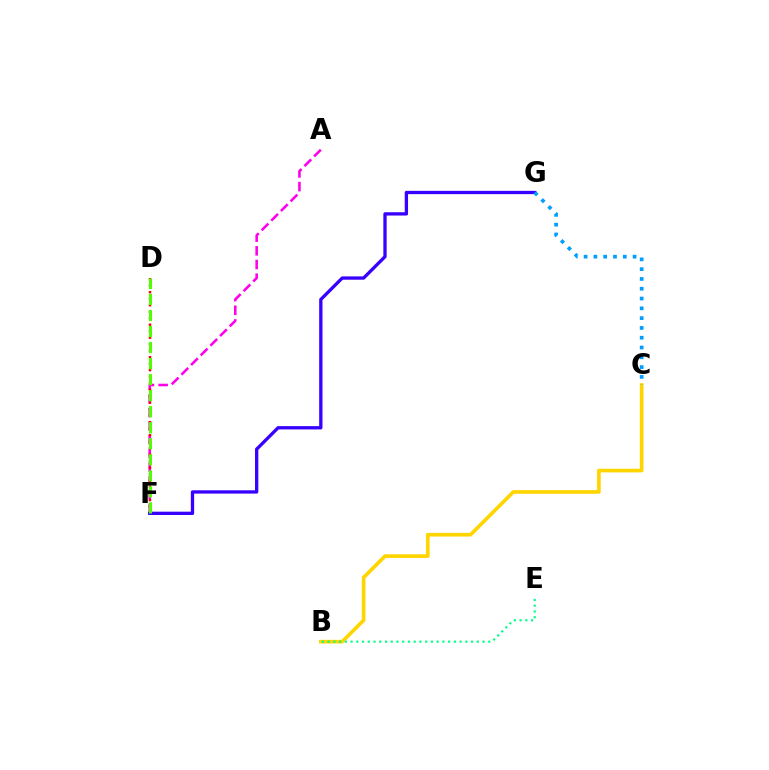{('A', 'F'): [{'color': '#ff00ed', 'line_style': 'dashed', 'thickness': 1.86}], ('F', 'G'): [{'color': '#3700ff', 'line_style': 'solid', 'thickness': 2.38}], ('D', 'F'): [{'color': '#ff0000', 'line_style': 'dotted', 'thickness': 1.76}, {'color': '#4fff00', 'line_style': 'dashed', 'thickness': 2.18}], ('B', 'C'): [{'color': '#ffd500', 'line_style': 'solid', 'thickness': 2.63}], ('C', 'G'): [{'color': '#009eff', 'line_style': 'dotted', 'thickness': 2.66}], ('B', 'E'): [{'color': '#00ff86', 'line_style': 'dotted', 'thickness': 1.56}]}